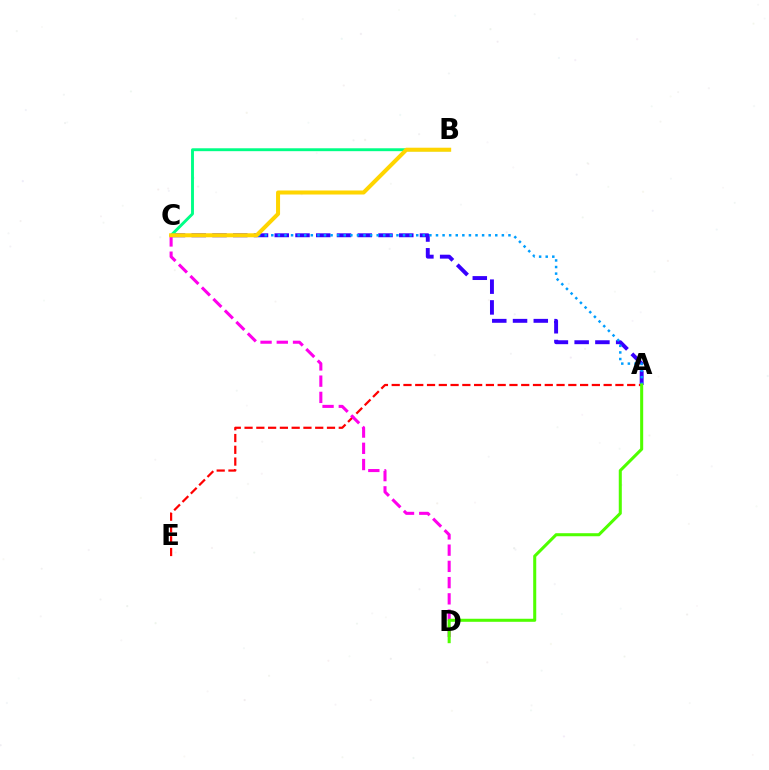{('A', 'C'): [{'color': '#3700ff', 'line_style': 'dashed', 'thickness': 2.82}, {'color': '#009eff', 'line_style': 'dotted', 'thickness': 1.79}], ('A', 'E'): [{'color': '#ff0000', 'line_style': 'dashed', 'thickness': 1.6}], ('B', 'C'): [{'color': '#00ff86', 'line_style': 'solid', 'thickness': 2.09}, {'color': '#ffd500', 'line_style': 'solid', 'thickness': 2.9}], ('C', 'D'): [{'color': '#ff00ed', 'line_style': 'dashed', 'thickness': 2.21}], ('A', 'D'): [{'color': '#4fff00', 'line_style': 'solid', 'thickness': 2.19}]}